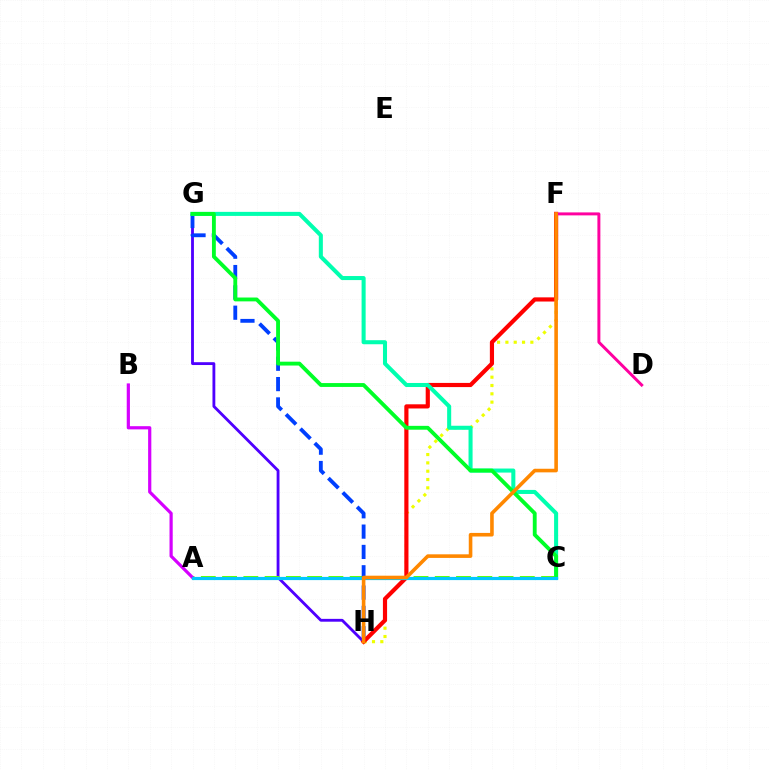{('G', 'H'): [{'color': '#4f00ff', 'line_style': 'solid', 'thickness': 2.04}, {'color': '#003fff', 'line_style': 'dashed', 'thickness': 2.76}], ('F', 'H'): [{'color': '#eeff00', 'line_style': 'dotted', 'thickness': 2.26}, {'color': '#ff0000', 'line_style': 'solid', 'thickness': 3.0}, {'color': '#ff8800', 'line_style': 'solid', 'thickness': 2.59}], ('A', 'C'): [{'color': '#66ff00', 'line_style': 'dashed', 'thickness': 2.89}, {'color': '#00c7ff', 'line_style': 'solid', 'thickness': 2.29}], ('A', 'B'): [{'color': '#d600ff', 'line_style': 'solid', 'thickness': 2.3}], ('C', 'G'): [{'color': '#00ffaf', 'line_style': 'solid', 'thickness': 2.92}, {'color': '#00ff27', 'line_style': 'solid', 'thickness': 2.77}], ('D', 'F'): [{'color': '#ff00a0', 'line_style': 'solid', 'thickness': 2.13}]}